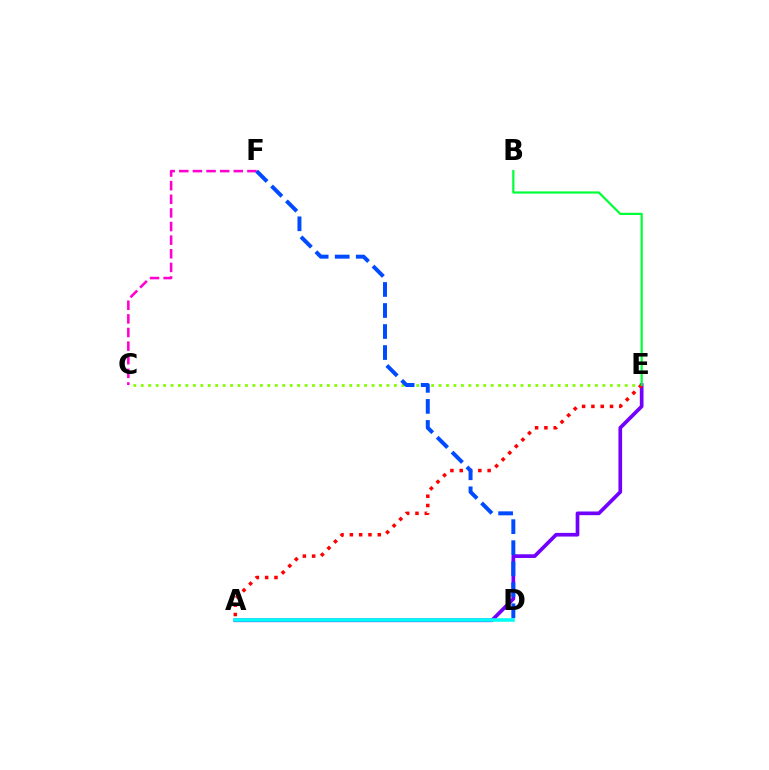{('C', 'E'): [{'color': '#84ff00', 'line_style': 'dotted', 'thickness': 2.02}], ('A', 'D'): [{'color': '#ffbd00', 'line_style': 'dashed', 'thickness': 1.67}, {'color': '#00fff6', 'line_style': 'solid', 'thickness': 2.56}], ('C', 'F'): [{'color': '#ff00cf', 'line_style': 'dashed', 'thickness': 1.85}], ('A', 'E'): [{'color': '#7200ff', 'line_style': 'solid', 'thickness': 2.65}, {'color': '#ff0000', 'line_style': 'dotted', 'thickness': 2.53}], ('B', 'E'): [{'color': '#00ff39', 'line_style': 'solid', 'thickness': 1.59}], ('D', 'F'): [{'color': '#004bff', 'line_style': 'dashed', 'thickness': 2.86}]}